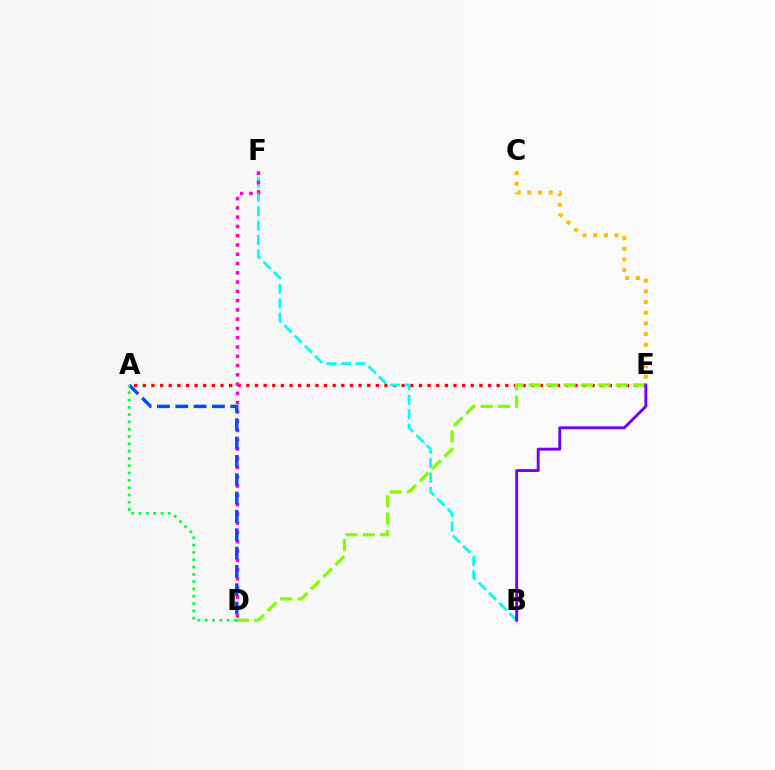{('A', 'E'): [{'color': '#ff0000', 'line_style': 'dotted', 'thickness': 2.34}], ('C', 'E'): [{'color': '#ffbd00', 'line_style': 'dotted', 'thickness': 2.9}], ('B', 'F'): [{'color': '#00fff6', 'line_style': 'dashed', 'thickness': 1.96}], ('D', 'F'): [{'color': '#ff00cf', 'line_style': 'dotted', 'thickness': 2.52}], ('D', 'E'): [{'color': '#84ff00', 'line_style': 'dashed', 'thickness': 2.36}], ('A', 'D'): [{'color': '#004bff', 'line_style': 'dashed', 'thickness': 2.49}, {'color': '#00ff39', 'line_style': 'dotted', 'thickness': 1.98}], ('B', 'E'): [{'color': '#7200ff', 'line_style': 'solid', 'thickness': 2.09}]}